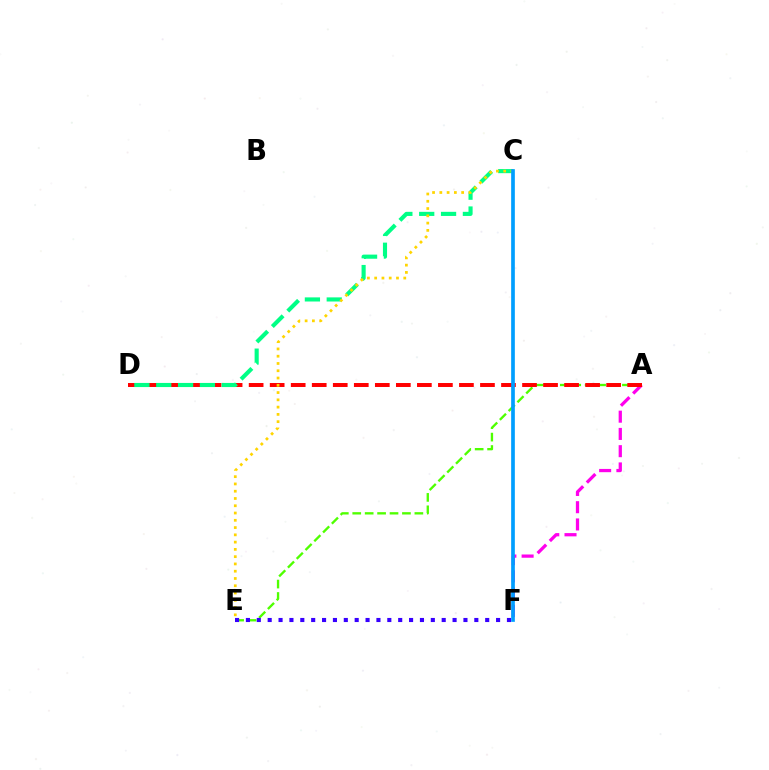{('A', 'F'): [{'color': '#ff00ed', 'line_style': 'dashed', 'thickness': 2.34}], ('A', 'E'): [{'color': '#4fff00', 'line_style': 'dashed', 'thickness': 1.69}], ('A', 'D'): [{'color': '#ff0000', 'line_style': 'dashed', 'thickness': 2.86}], ('C', 'D'): [{'color': '#00ff86', 'line_style': 'dashed', 'thickness': 2.97}], ('C', 'E'): [{'color': '#ffd500', 'line_style': 'dotted', 'thickness': 1.98}], ('C', 'F'): [{'color': '#009eff', 'line_style': 'solid', 'thickness': 2.65}], ('E', 'F'): [{'color': '#3700ff', 'line_style': 'dotted', 'thickness': 2.96}]}